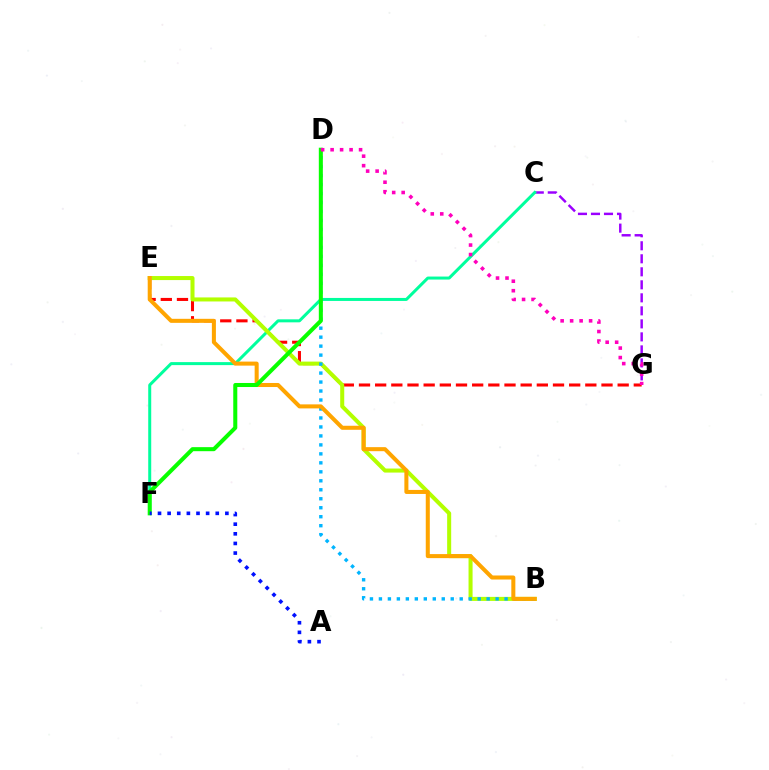{('E', 'G'): [{'color': '#ff0000', 'line_style': 'dashed', 'thickness': 2.2}], ('C', 'G'): [{'color': '#9b00ff', 'line_style': 'dashed', 'thickness': 1.77}], ('C', 'F'): [{'color': '#00ff9d', 'line_style': 'solid', 'thickness': 2.16}], ('B', 'E'): [{'color': '#b3ff00', 'line_style': 'solid', 'thickness': 2.9}, {'color': '#ffa500', 'line_style': 'solid', 'thickness': 2.91}], ('B', 'D'): [{'color': '#00b5ff', 'line_style': 'dotted', 'thickness': 2.44}], ('D', 'F'): [{'color': '#08ff00', 'line_style': 'solid', 'thickness': 2.91}], ('D', 'G'): [{'color': '#ff00bd', 'line_style': 'dotted', 'thickness': 2.58}], ('A', 'F'): [{'color': '#0010ff', 'line_style': 'dotted', 'thickness': 2.62}]}